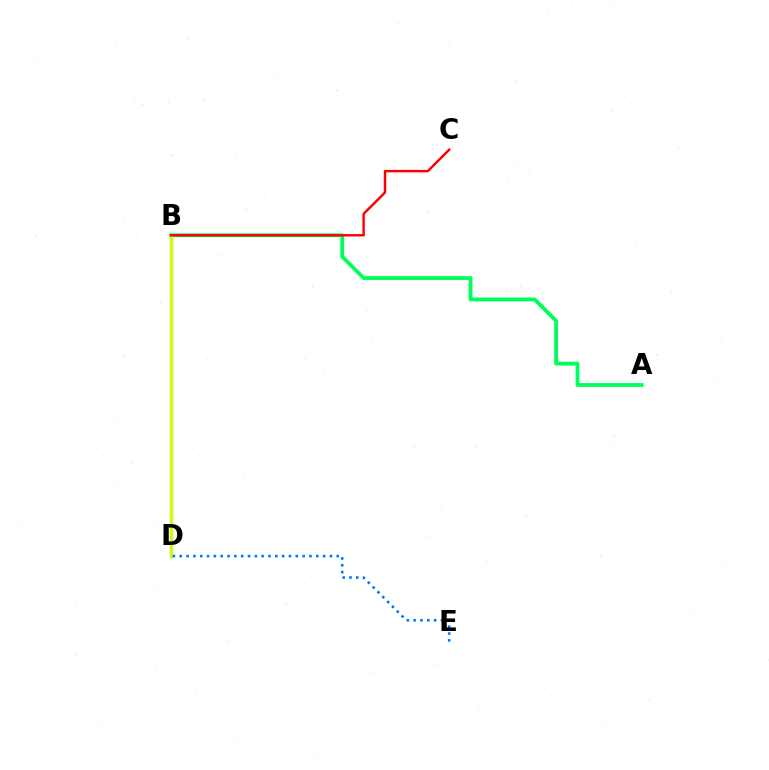{('B', 'D'): [{'color': '#b900ff', 'line_style': 'solid', 'thickness': 2.27}, {'color': '#d1ff00', 'line_style': 'solid', 'thickness': 2.33}], ('A', 'B'): [{'color': '#00ff5c', 'line_style': 'solid', 'thickness': 2.74}], ('B', 'C'): [{'color': '#ff0000', 'line_style': 'solid', 'thickness': 1.75}], ('D', 'E'): [{'color': '#0074ff', 'line_style': 'dotted', 'thickness': 1.85}]}